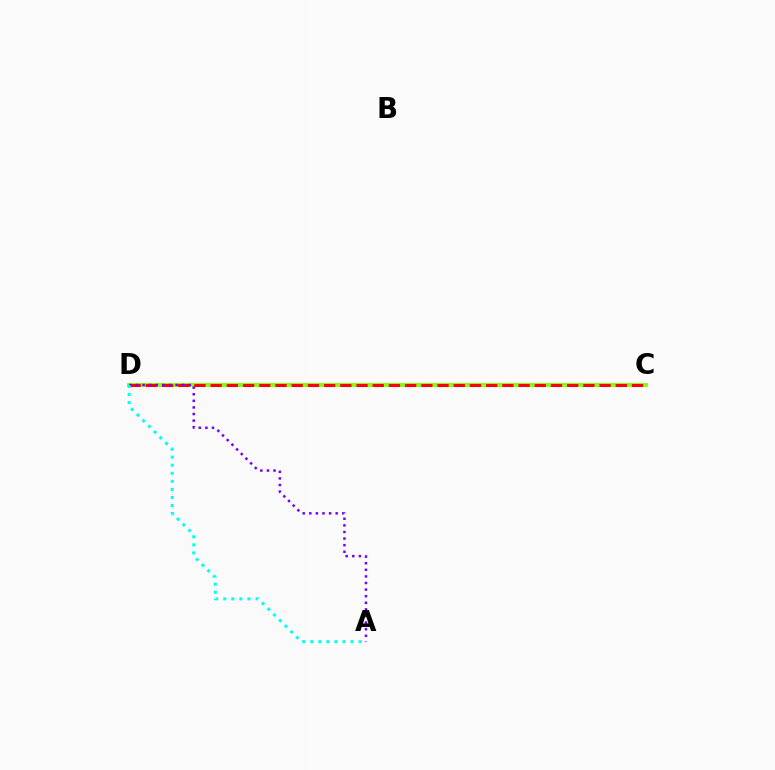{('C', 'D'): [{'color': '#84ff00', 'line_style': 'solid', 'thickness': 2.79}, {'color': '#ff0000', 'line_style': 'dashed', 'thickness': 2.2}], ('A', 'D'): [{'color': '#7200ff', 'line_style': 'dotted', 'thickness': 1.79}, {'color': '#00fff6', 'line_style': 'dotted', 'thickness': 2.19}]}